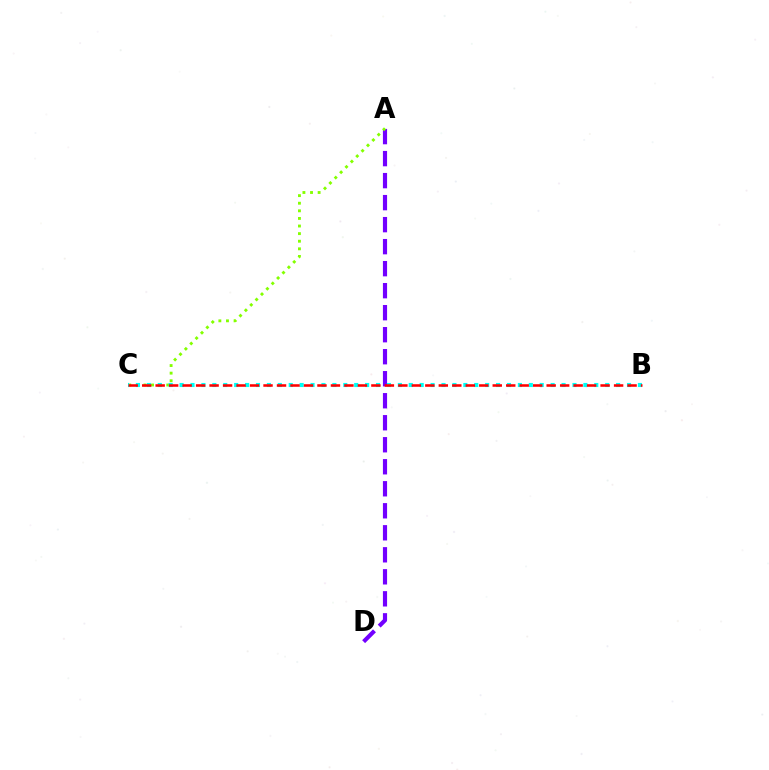{('A', 'D'): [{'color': '#7200ff', 'line_style': 'dashed', 'thickness': 2.99}], ('A', 'C'): [{'color': '#84ff00', 'line_style': 'dotted', 'thickness': 2.06}], ('B', 'C'): [{'color': '#00fff6', 'line_style': 'dotted', 'thickness': 2.97}, {'color': '#ff0000', 'line_style': 'dashed', 'thickness': 1.83}]}